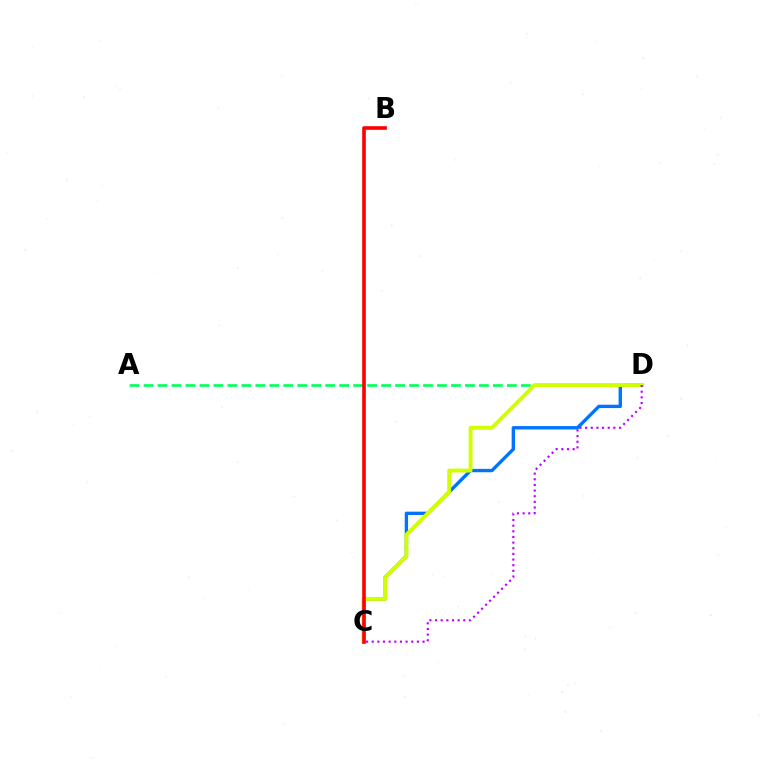{('A', 'D'): [{'color': '#00ff5c', 'line_style': 'dashed', 'thickness': 1.9}], ('C', 'D'): [{'color': '#0074ff', 'line_style': 'solid', 'thickness': 2.42}, {'color': '#d1ff00', 'line_style': 'solid', 'thickness': 2.82}, {'color': '#b900ff', 'line_style': 'dotted', 'thickness': 1.53}], ('B', 'C'): [{'color': '#ff0000', 'line_style': 'solid', 'thickness': 2.6}]}